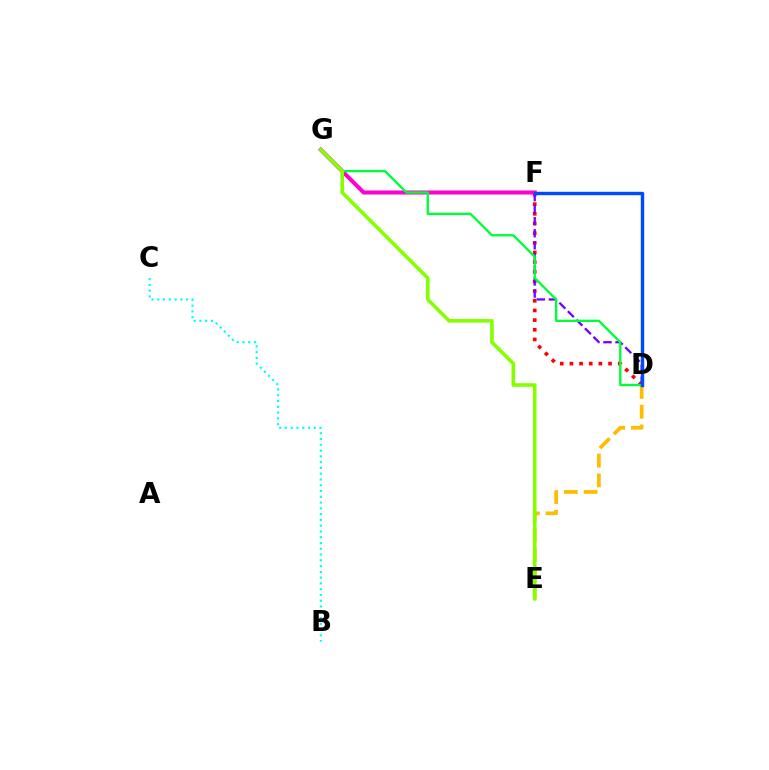{('B', 'C'): [{'color': '#00fff6', 'line_style': 'dotted', 'thickness': 1.57}], ('D', 'F'): [{'color': '#ff0000', 'line_style': 'dotted', 'thickness': 2.63}, {'color': '#7200ff', 'line_style': 'dashed', 'thickness': 1.64}, {'color': '#004bff', 'line_style': 'solid', 'thickness': 2.45}], ('D', 'E'): [{'color': '#ffbd00', 'line_style': 'dashed', 'thickness': 2.69}], ('F', 'G'): [{'color': '#ff00cf', 'line_style': 'solid', 'thickness': 2.92}], ('D', 'G'): [{'color': '#00ff39', 'line_style': 'solid', 'thickness': 1.68}], ('E', 'G'): [{'color': '#84ff00', 'line_style': 'solid', 'thickness': 2.59}]}